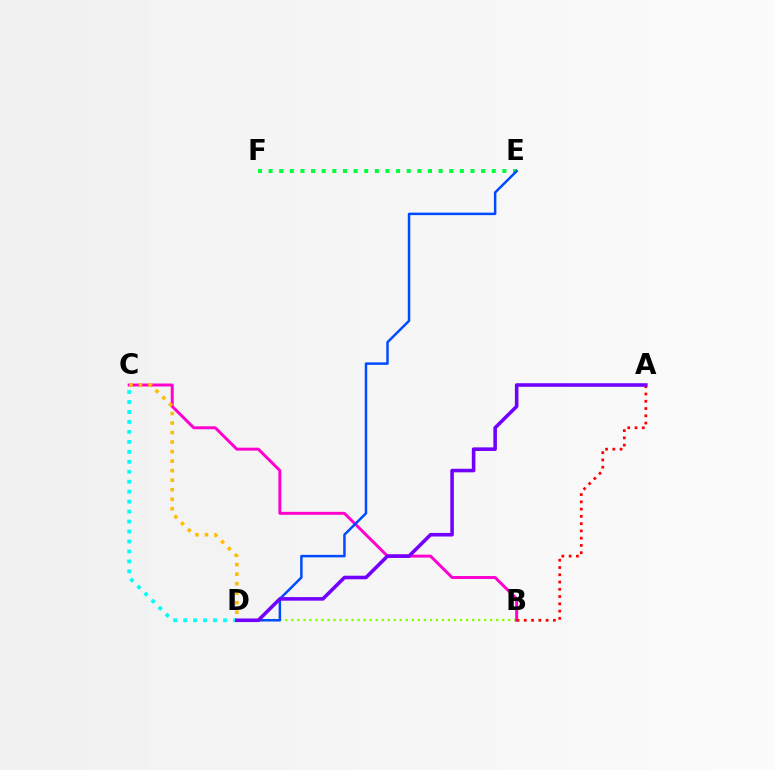{('B', 'D'): [{'color': '#84ff00', 'line_style': 'dotted', 'thickness': 1.64}], ('B', 'C'): [{'color': '#ff00cf', 'line_style': 'solid', 'thickness': 2.13}], ('C', 'D'): [{'color': '#00fff6', 'line_style': 'dotted', 'thickness': 2.71}, {'color': '#ffbd00', 'line_style': 'dotted', 'thickness': 2.59}], ('E', 'F'): [{'color': '#00ff39', 'line_style': 'dotted', 'thickness': 2.89}], ('A', 'B'): [{'color': '#ff0000', 'line_style': 'dotted', 'thickness': 1.97}], ('D', 'E'): [{'color': '#004bff', 'line_style': 'solid', 'thickness': 1.79}], ('A', 'D'): [{'color': '#7200ff', 'line_style': 'solid', 'thickness': 2.57}]}